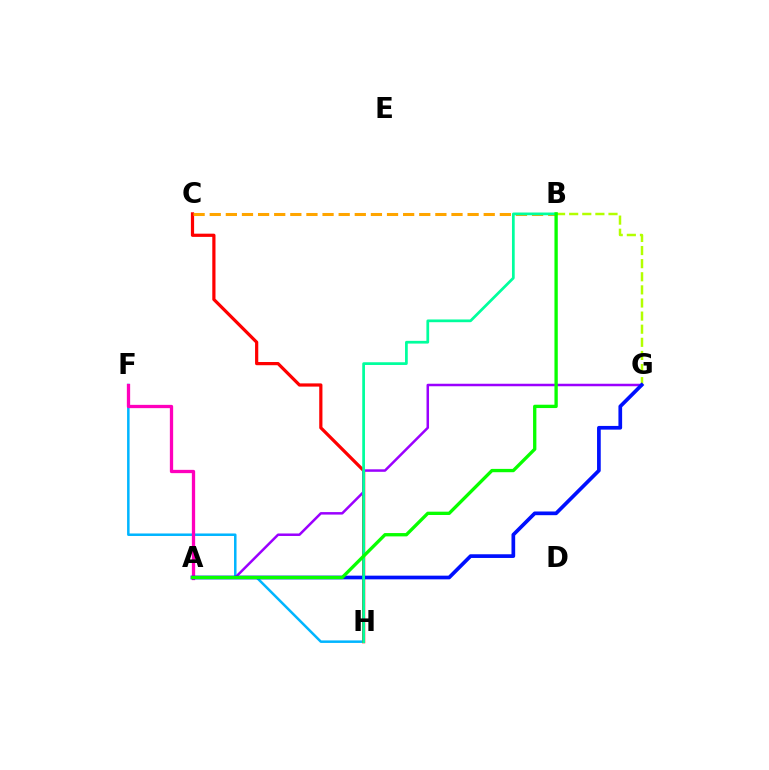{('F', 'H'): [{'color': '#00b5ff', 'line_style': 'solid', 'thickness': 1.81}], ('A', 'F'): [{'color': '#ff00bd', 'line_style': 'solid', 'thickness': 2.37}], ('C', 'H'): [{'color': '#ff0000', 'line_style': 'solid', 'thickness': 2.31}], ('B', 'G'): [{'color': '#b3ff00', 'line_style': 'dashed', 'thickness': 1.78}], ('A', 'G'): [{'color': '#9b00ff', 'line_style': 'solid', 'thickness': 1.8}, {'color': '#0010ff', 'line_style': 'solid', 'thickness': 2.66}], ('B', 'C'): [{'color': '#ffa500', 'line_style': 'dashed', 'thickness': 2.19}], ('B', 'H'): [{'color': '#00ff9d', 'line_style': 'solid', 'thickness': 1.97}], ('A', 'B'): [{'color': '#08ff00', 'line_style': 'solid', 'thickness': 2.39}]}